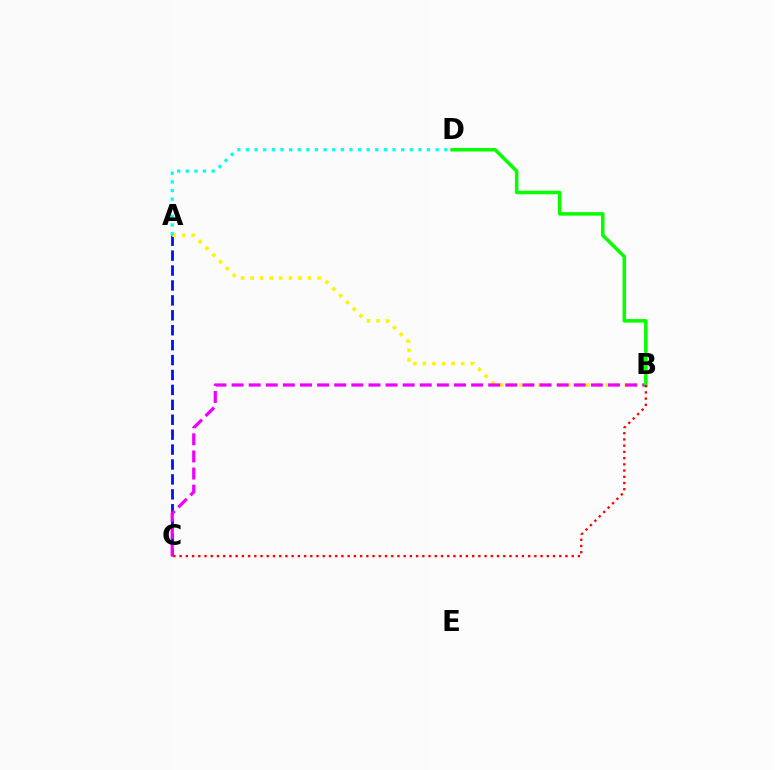{('A', 'C'): [{'color': '#0010ff', 'line_style': 'dashed', 'thickness': 2.03}], ('A', 'B'): [{'color': '#fcf500', 'line_style': 'dotted', 'thickness': 2.6}], ('A', 'D'): [{'color': '#00fff6', 'line_style': 'dotted', 'thickness': 2.34}], ('B', 'C'): [{'color': '#ee00ff', 'line_style': 'dashed', 'thickness': 2.32}, {'color': '#ff0000', 'line_style': 'dotted', 'thickness': 1.69}], ('B', 'D'): [{'color': '#08ff00', 'line_style': 'solid', 'thickness': 2.54}]}